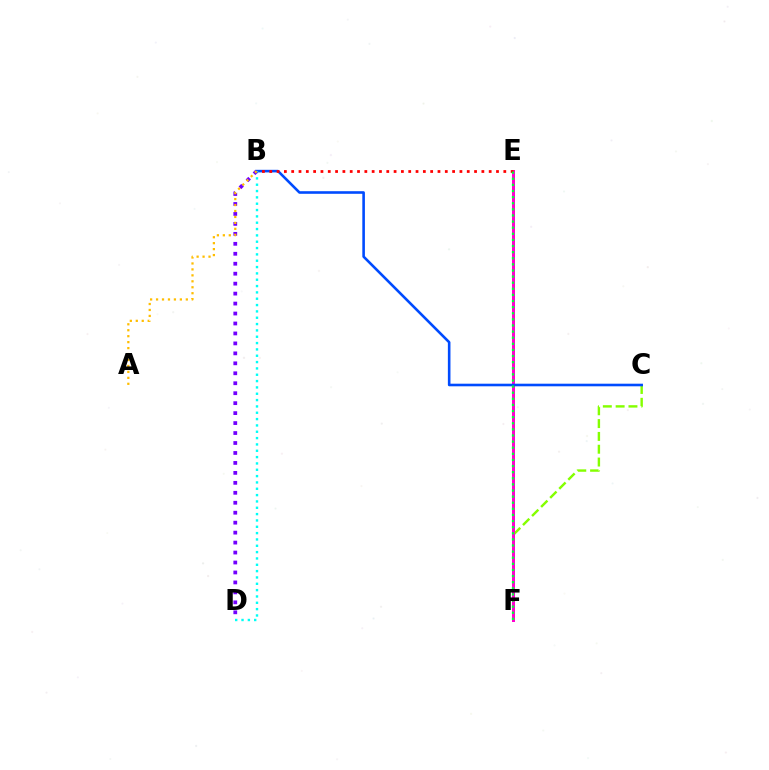{('C', 'F'): [{'color': '#84ff00', 'line_style': 'dashed', 'thickness': 1.74}], ('E', 'F'): [{'color': '#ff00cf', 'line_style': 'solid', 'thickness': 2.16}, {'color': '#00ff39', 'line_style': 'dotted', 'thickness': 1.66}], ('B', 'C'): [{'color': '#004bff', 'line_style': 'solid', 'thickness': 1.87}], ('B', 'D'): [{'color': '#00fff6', 'line_style': 'dotted', 'thickness': 1.72}, {'color': '#7200ff', 'line_style': 'dotted', 'thickness': 2.71}], ('A', 'B'): [{'color': '#ffbd00', 'line_style': 'dotted', 'thickness': 1.62}], ('B', 'E'): [{'color': '#ff0000', 'line_style': 'dotted', 'thickness': 1.99}]}